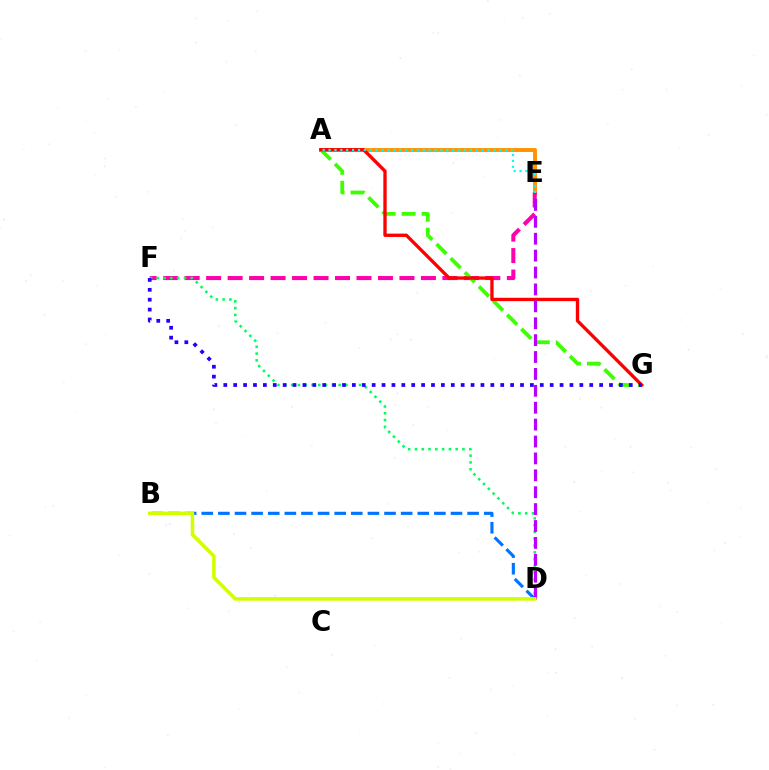{('A', 'E'): [{'color': '#ff9400', 'line_style': 'solid', 'thickness': 2.83}, {'color': '#00fff6', 'line_style': 'dotted', 'thickness': 1.6}], ('E', 'F'): [{'color': '#ff00ac', 'line_style': 'dashed', 'thickness': 2.92}], ('A', 'G'): [{'color': '#3dff00', 'line_style': 'dashed', 'thickness': 2.72}, {'color': '#ff0000', 'line_style': 'solid', 'thickness': 2.4}], ('B', 'D'): [{'color': '#0074ff', 'line_style': 'dashed', 'thickness': 2.26}, {'color': '#d1ff00', 'line_style': 'solid', 'thickness': 2.56}], ('D', 'F'): [{'color': '#00ff5c', 'line_style': 'dotted', 'thickness': 1.84}], ('D', 'E'): [{'color': '#b900ff', 'line_style': 'dashed', 'thickness': 2.3}], ('F', 'G'): [{'color': '#2500ff', 'line_style': 'dotted', 'thickness': 2.69}]}